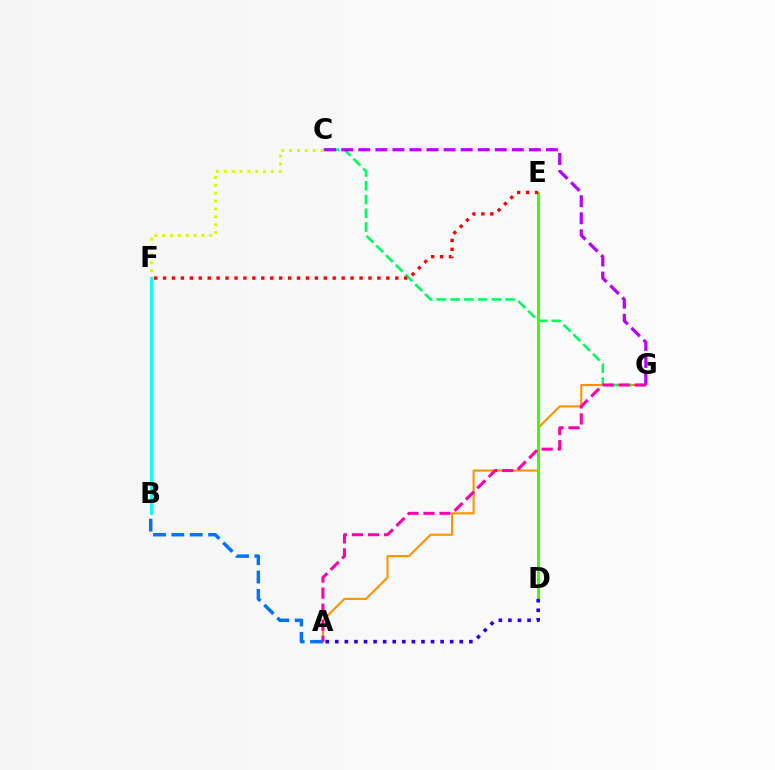{('A', 'G'): [{'color': '#ff9400', 'line_style': 'solid', 'thickness': 1.51}, {'color': '#ff00ac', 'line_style': 'dashed', 'thickness': 2.18}], ('C', 'G'): [{'color': '#00ff5c', 'line_style': 'dashed', 'thickness': 1.87}, {'color': '#b900ff', 'line_style': 'dashed', 'thickness': 2.32}], ('D', 'E'): [{'color': '#3dff00', 'line_style': 'solid', 'thickness': 2.12}], ('E', 'F'): [{'color': '#ff0000', 'line_style': 'dotted', 'thickness': 2.43}], ('A', 'B'): [{'color': '#0074ff', 'line_style': 'dashed', 'thickness': 2.5}], ('A', 'D'): [{'color': '#2500ff', 'line_style': 'dotted', 'thickness': 2.6}], ('C', 'F'): [{'color': '#d1ff00', 'line_style': 'dotted', 'thickness': 2.13}], ('B', 'F'): [{'color': '#00fff6', 'line_style': 'solid', 'thickness': 2.04}]}